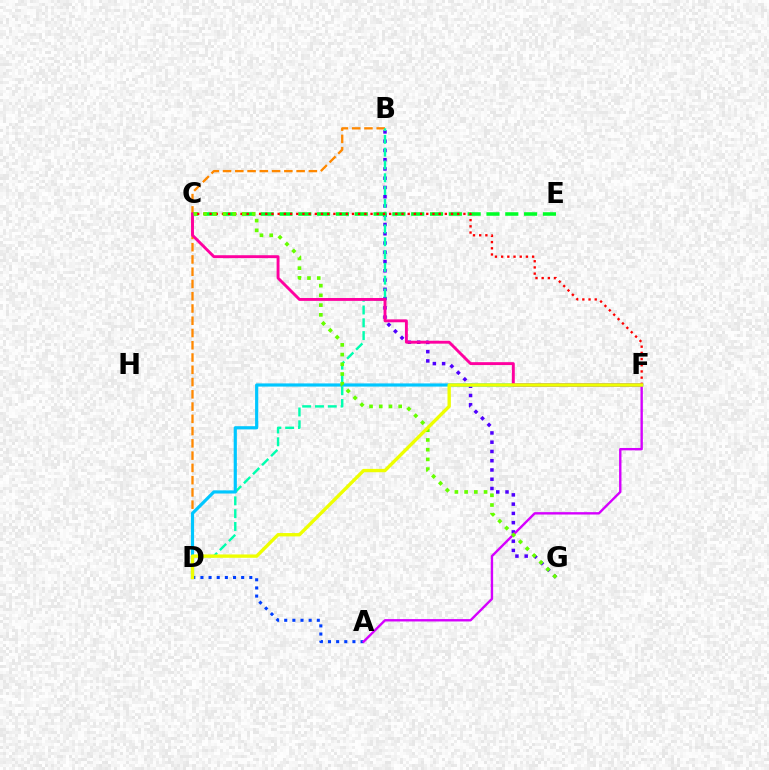{('B', 'D'): [{'color': '#ff8800', 'line_style': 'dashed', 'thickness': 1.67}, {'color': '#00ffaf', 'line_style': 'dashed', 'thickness': 1.74}], ('B', 'G'): [{'color': '#4f00ff', 'line_style': 'dotted', 'thickness': 2.52}], ('A', 'D'): [{'color': '#003fff', 'line_style': 'dotted', 'thickness': 2.21}], ('C', 'E'): [{'color': '#00ff27', 'line_style': 'dashed', 'thickness': 2.56}], ('A', 'F'): [{'color': '#d600ff', 'line_style': 'solid', 'thickness': 1.71}], ('D', 'F'): [{'color': '#00c7ff', 'line_style': 'solid', 'thickness': 2.28}, {'color': '#eeff00', 'line_style': 'solid', 'thickness': 2.41}], ('C', 'F'): [{'color': '#ff0000', 'line_style': 'dotted', 'thickness': 1.68}, {'color': '#ff00a0', 'line_style': 'solid', 'thickness': 2.08}], ('C', 'G'): [{'color': '#66ff00', 'line_style': 'dotted', 'thickness': 2.64}]}